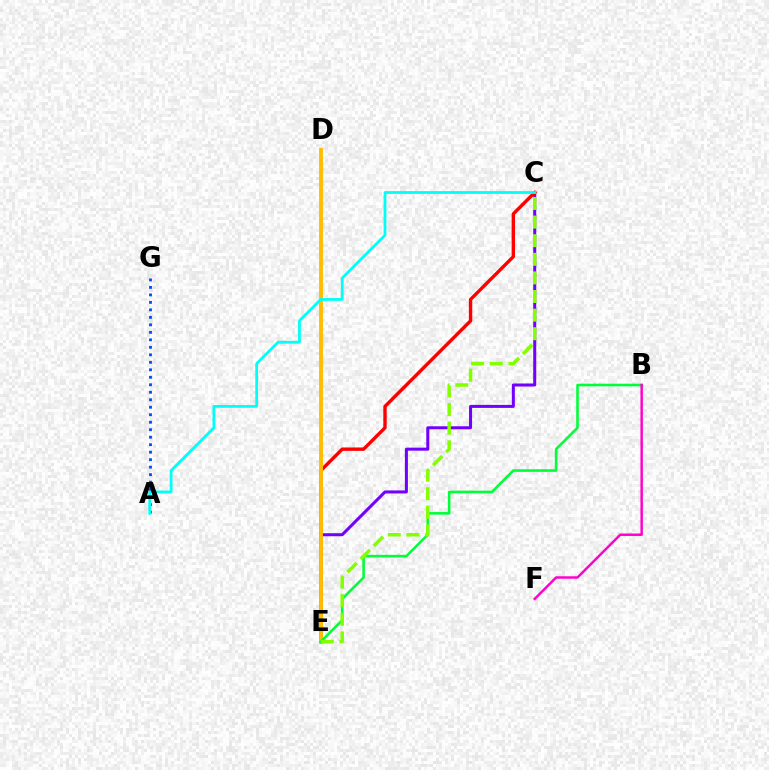{('C', 'E'): [{'color': '#7200ff', 'line_style': 'solid', 'thickness': 2.18}, {'color': '#ff0000', 'line_style': 'solid', 'thickness': 2.44}, {'color': '#84ff00', 'line_style': 'dashed', 'thickness': 2.53}], ('A', 'G'): [{'color': '#004bff', 'line_style': 'dotted', 'thickness': 2.04}], ('D', 'E'): [{'color': '#ffbd00', 'line_style': 'solid', 'thickness': 2.77}], ('B', 'E'): [{'color': '#00ff39', 'line_style': 'solid', 'thickness': 1.86}], ('B', 'F'): [{'color': '#ff00cf', 'line_style': 'solid', 'thickness': 1.77}], ('A', 'C'): [{'color': '#00fff6', 'line_style': 'solid', 'thickness': 2.0}]}